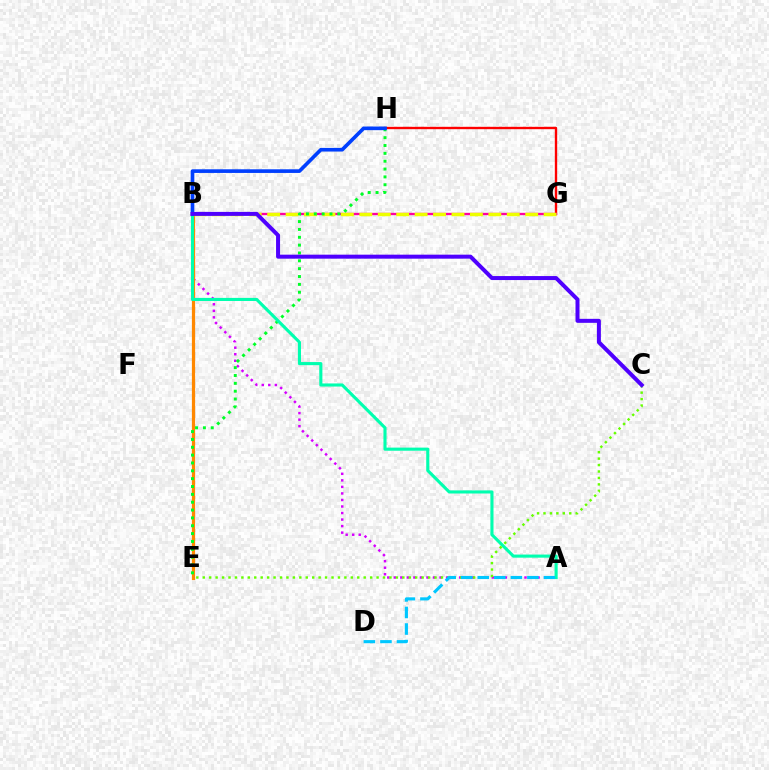{('G', 'H'): [{'color': '#ff0000', 'line_style': 'solid', 'thickness': 1.7}], ('B', 'G'): [{'color': '#ff00a0', 'line_style': 'solid', 'thickness': 1.68}, {'color': '#eeff00', 'line_style': 'dashed', 'thickness': 2.5}], ('A', 'B'): [{'color': '#d600ff', 'line_style': 'dotted', 'thickness': 1.78}, {'color': '#00ffaf', 'line_style': 'solid', 'thickness': 2.23}], ('B', 'E'): [{'color': '#ff8800', 'line_style': 'solid', 'thickness': 2.32}], ('E', 'H'): [{'color': '#00ff27', 'line_style': 'dotted', 'thickness': 2.13}], ('C', 'E'): [{'color': '#66ff00', 'line_style': 'dotted', 'thickness': 1.75}], ('B', 'H'): [{'color': '#003fff', 'line_style': 'solid', 'thickness': 2.63}], ('A', 'D'): [{'color': '#00c7ff', 'line_style': 'dashed', 'thickness': 2.25}], ('B', 'C'): [{'color': '#4f00ff', 'line_style': 'solid', 'thickness': 2.88}]}